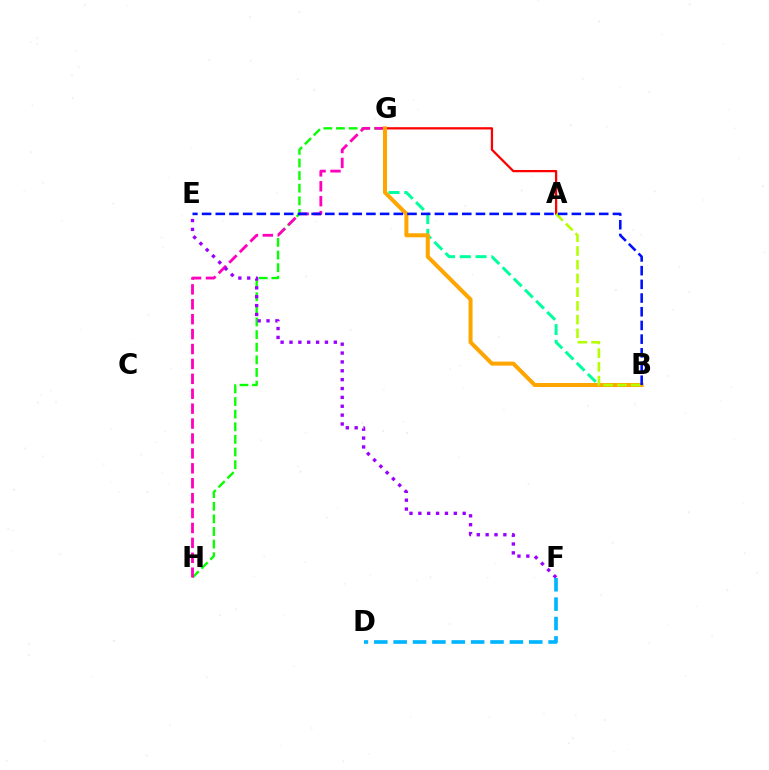{('G', 'H'): [{'color': '#08ff00', 'line_style': 'dashed', 'thickness': 1.71}, {'color': '#ff00bd', 'line_style': 'dashed', 'thickness': 2.03}], ('B', 'G'): [{'color': '#00ff9d', 'line_style': 'dashed', 'thickness': 2.14}, {'color': '#ffa500', 'line_style': 'solid', 'thickness': 2.89}], ('E', 'F'): [{'color': '#9b00ff', 'line_style': 'dotted', 'thickness': 2.41}], ('A', 'G'): [{'color': '#ff0000', 'line_style': 'solid', 'thickness': 1.63}], ('D', 'F'): [{'color': '#00b5ff', 'line_style': 'dashed', 'thickness': 2.63}], ('A', 'B'): [{'color': '#b3ff00', 'line_style': 'dashed', 'thickness': 1.86}], ('B', 'E'): [{'color': '#0010ff', 'line_style': 'dashed', 'thickness': 1.86}]}